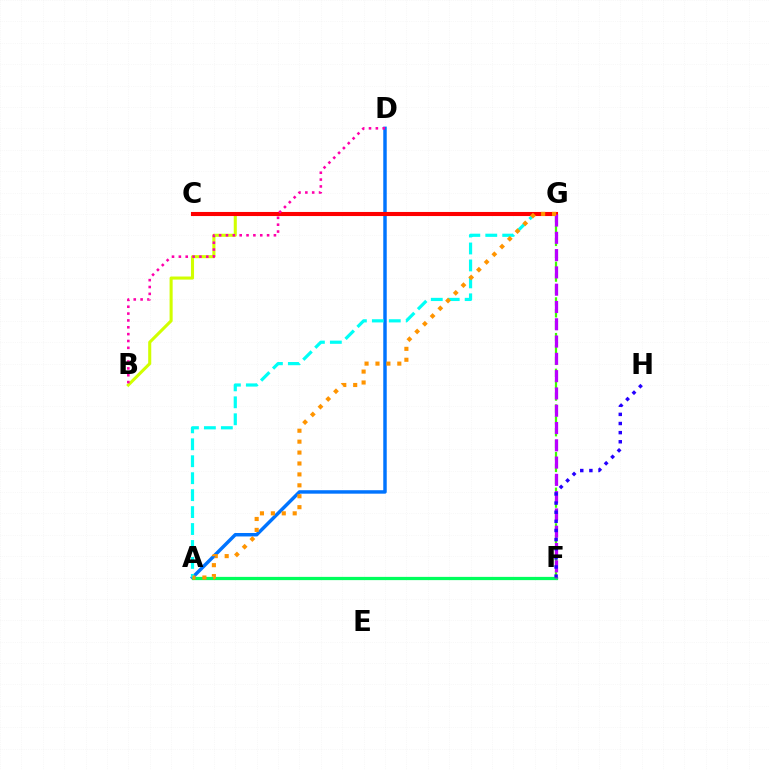{('B', 'G'): [{'color': '#d1ff00', 'line_style': 'solid', 'thickness': 2.21}], ('A', 'D'): [{'color': '#0074ff', 'line_style': 'solid', 'thickness': 2.49}], ('A', 'F'): [{'color': '#00ff5c', 'line_style': 'solid', 'thickness': 2.34}], ('F', 'G'): [{'color': '#3dff00', 'line_style': 'dashed', 'thickness': 1.62}, {'color': '#b900ff', 'line_style': 'dashed', 'thickness': 2.35}], ('A', 'G'): [{'color': '#00fff6', 'line_style': 'dashed', 'thickness': 2.3}, {'color': '#ff9400', 'line_style': 'dotted', 'thickness': 2.97}], ('C', 'G'): [{'color': '#ff0000', 'line_style': 'solid', 'thickness': 2.94}], ('F', 'H'): [{'color': '#2500ff', 'line_style': 'dotted', 'thickness': 2.48}], ('B', 'D'): [{'color': '#ff00ac', 'line_style': 'dotted', 'thickness': 1.86}]}